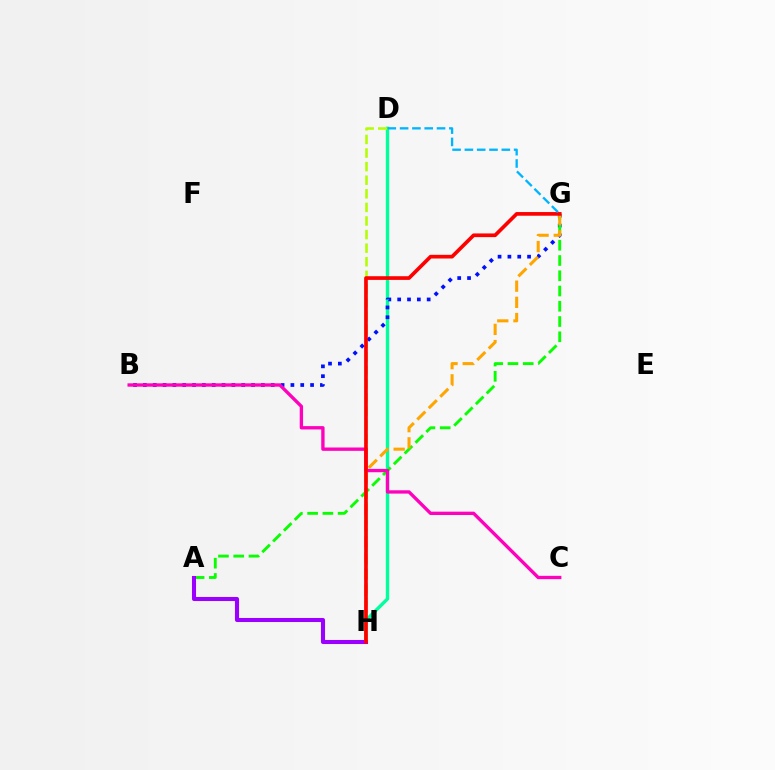{('D', 'H'): [{'color': '#00ff9d', 'line_style': 'solid', 'thickness': 2.42}, {'color': '#b3ff00', 'line_style': 'dashed', 'thickness': 1.85}], ('B', 'G'): [{'color': '#0010ff', 'line_style': 'dotted', 'thickness': 2.67}], ('A', 'G'): [{'color': '#08ff00', 'line_style': 'dashed', 'thickness': 2.07}], ('B', 'C'): [{'color': '#ff00bd', 'line_style': 'solid', 'thickness': 2.4}], ('A', 'H'): [{'color': '#9b00ff', 'line_style': 'solid', 'thickness': 2.93}], ('G', 'H'): [{'color': '#ffa500', 'line_style': 'dashed', 'thickness': 2.2}, {'color': '#ff0000', 'line_style': 'solid', 'thickness': 2.65}], ('D', 'G'): [{'color': '#00b5ff', 'line_style': 'dashed', 'thickness': 1.67}]}